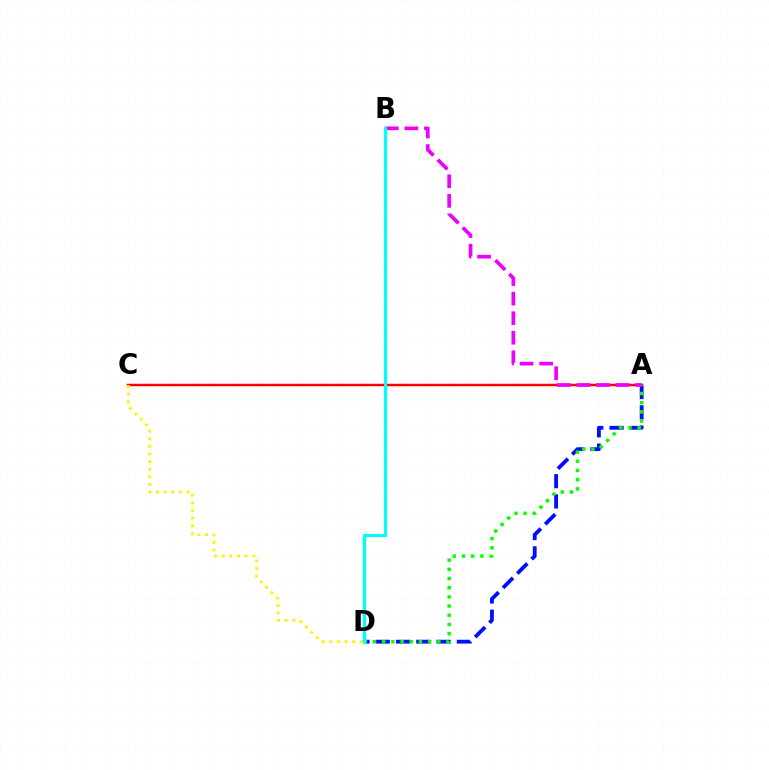{('A', 'D'): [{'color': '#0010ff', 'line_style': 'dashed', 'thickness': 2.75}, {'color': '#08ff00', 'line_style': 'dotted', 'thickness': 2.5}], ('A', 'C'): [{'color': '#ff0000', 'line_style': 'solid', 'thickness': 1.79}], ('C', 'D'): [{'color': '#fcf500', 'line_style': 'dotted', 'thickness': 2.08}], ('A', 'B'): [{'color': '#ee00ff', 'line_style': 'dashed', 'thickness': 2.66}], ('B', 'D'): [{'color': '#00fff6', 'line_style': 'solid', 'thickness': 2.32}]}